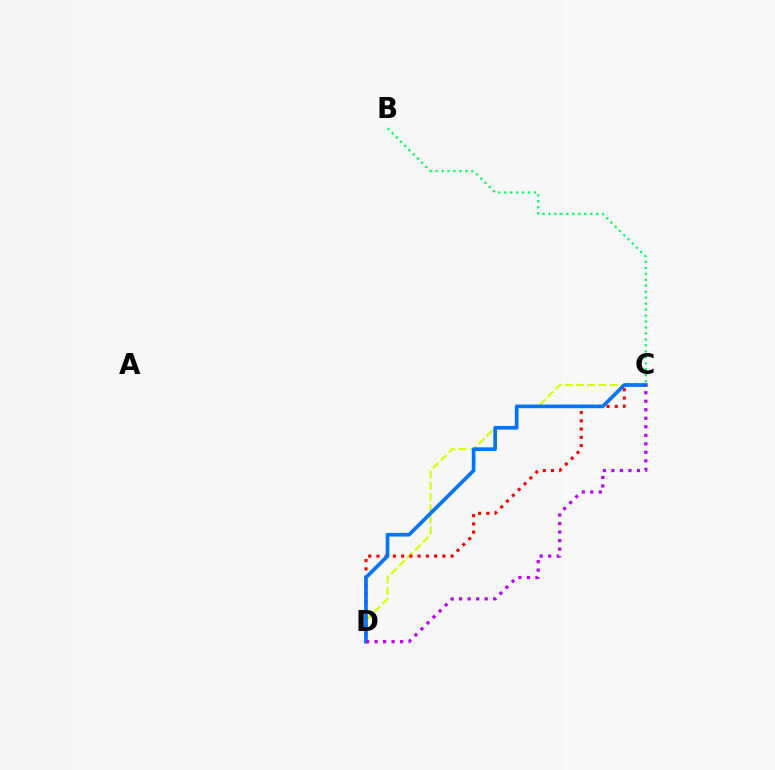{('C', 'D'): [{'color': '#d1ff00', 'line_style': 'dashed', 'thickness': 1.52}, {'color': '#ff0000', 'line_style': 'dotted', 'thickness': 2.24}, {'color': '#0074ff', 'line_style': 'solid', 'thickness': 2.64}, {'color': '#b900ff', 'line_style': 'dotted', 'thickness': 2.31}], ('B', 'C'): [{'color': '#00ff5c', 'line_style': 'dotted', 'thickness': 1.62}]}